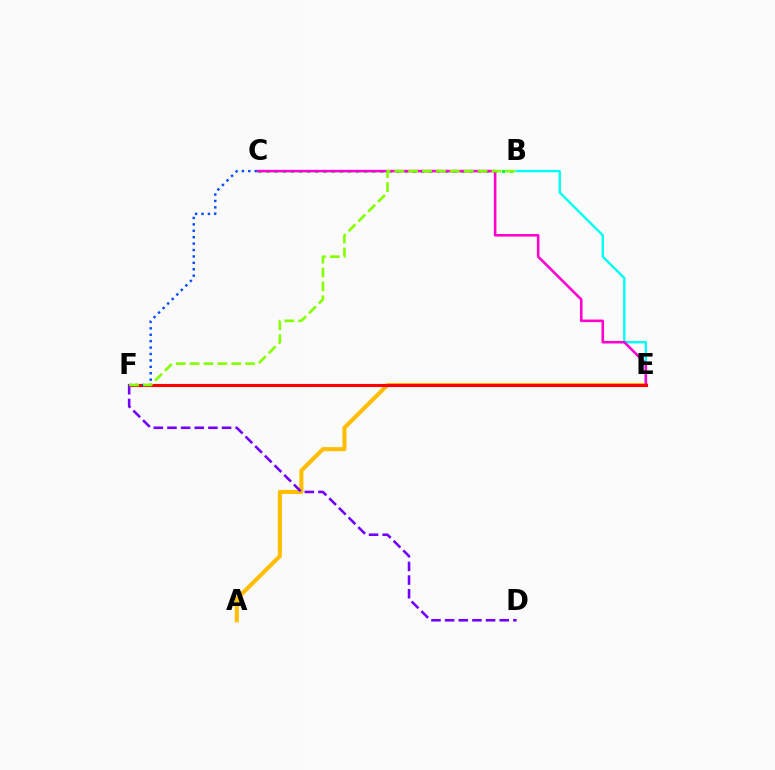{('B', 'E'): [{'color': '#00fff6', 'line_style': 'solid', 'thickness': 1.71}], ('B', 'C'): [{'color': '#00ff39', 'line_style': 'dotted', 'thickness': 2.21}], ('A', 'E'): [{'color': '#ffbd00', 'line_style': 'solid', 'thickness': 2.93}], ('C', 'E'): [{'color': '#ff00cf', 'line_style': 'solid', 'thickness': 1.85}], ('E', 'F'): [{'color': '#ff0000', 'line_style': 'solid', 'thickness': 2.23}], ('D', 'F'): [{'color': '#7200ff', 'line_style': 'dashed', 'thickness': 1.85}], ('C', 'F'): [{'color': '#004bff', 'line_style': 'dotted', 'thickness': 1.74}], ('B', 'F'): [{'color': '#84ff00', 'line_style': 'dashed', 'thickness': 1.89}]}